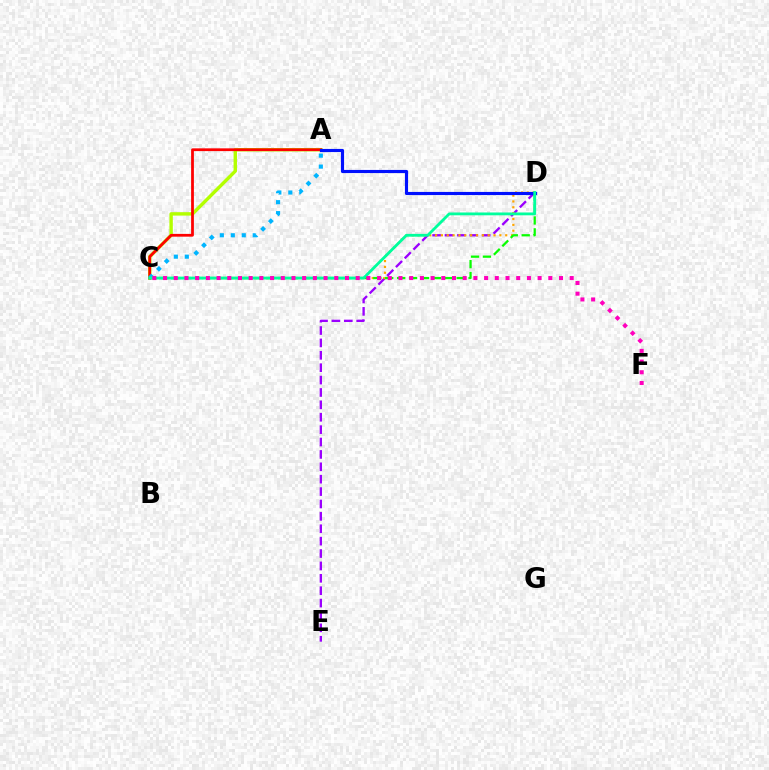{('D', 'E'): [{'color': '#9b00ff', 'line_style': 'dashed', 'thickness': 1.68}], ('A', 'C'): [{'color': '#b3ff00', 'line_style': 'solid', 'thickness': 2.46}, {'color': '#ff0000', 'line_style': 'solid', 'thickness': 1.99}, {'color': '#00b5ff', 'line_style': 'dotted', 'thickness': 2.98}], ('C', 'D'): [{'color': '#ffa500', 'line_style': 'dotted', 'thickness': 1.59}, {'color': '#08ff00', 'line_style': 'dashed', 'thickness': 1.62}, {'color': '#00ff9d', 'line_style': 'solid', 'thickness': 2.03}], ('A', 'D'): [{'color': '#0010ff', 'line_style': 'solid', 'thickness': 2.26}], ('C', 'F'): [{'color': '#ff00bd', 'line_style': 'dotted', 'thickness': 2.91}]}